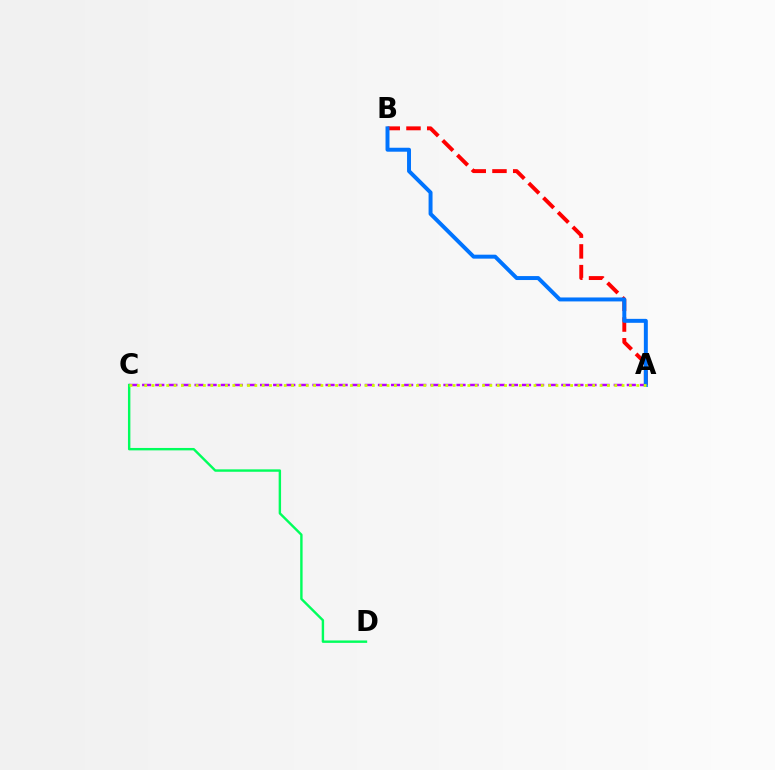{('A', 'C'): [{'color': '#b900ff', 'line_style': 'dashed', 'thickness': 1.78}, {'color': '#d1ff00', 'line_style': 'dotted', 'thickness': 2.0}], ('A', 'B'): [{'color': '#ff0000', 'line_style': 'dashed', 'thickness': 2.82}, {'color': '#0074ff', 'line_style': 'solid', 'thickness': 2.85}], ('C', 'D'): [{'color': '#00ff5c', 'line_style': 'solid', 'thickness': 1.74}]}